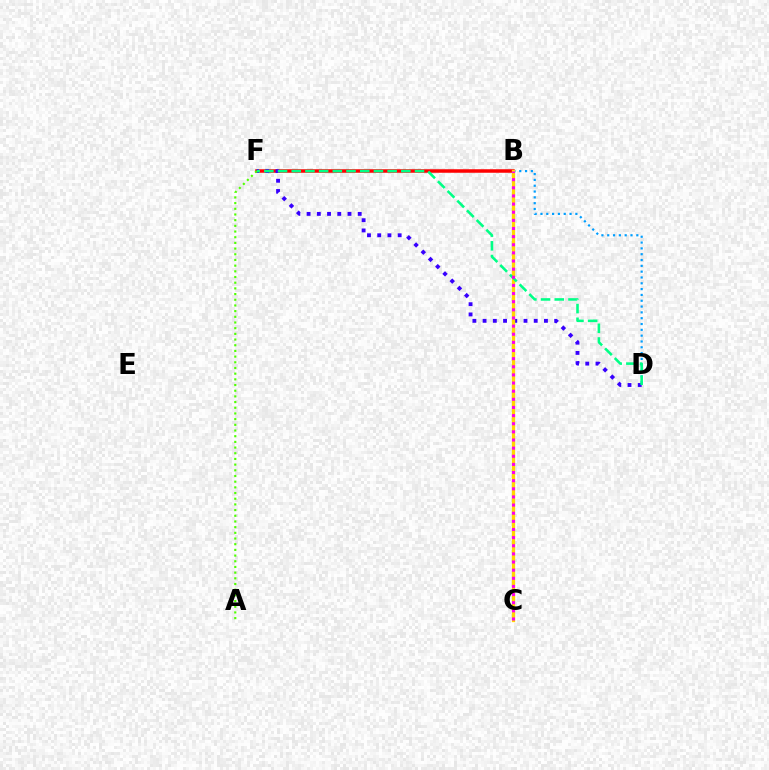{('B', 'F'): [{'color': '#ff0000', 'line_style': 'solid', 'thickness': 2.52}], ('D', 'F'): [{'color': '#3700ff', 'line_style': 'dotted', 'thickness': 2.78}, {'color': '#00ff86', 'line_style': 'dashed', 'thickness': 1.86}], ('B', 'D'): [{'color': '#009eff', 'line_style': 'dotted', 'thickness': 1.58}], ('B', 'C'): [{'color': '#ffd500', 'line_style': 'solid', 'thickness': 2.37}, {'color': '#ff00ed', 'line_style': 'dotted', 'thickness': 2.21}], ('A', 'F'): [{'color': '#4fff00', 'line_style': 'dotted', 'thickness': 1.54}]}